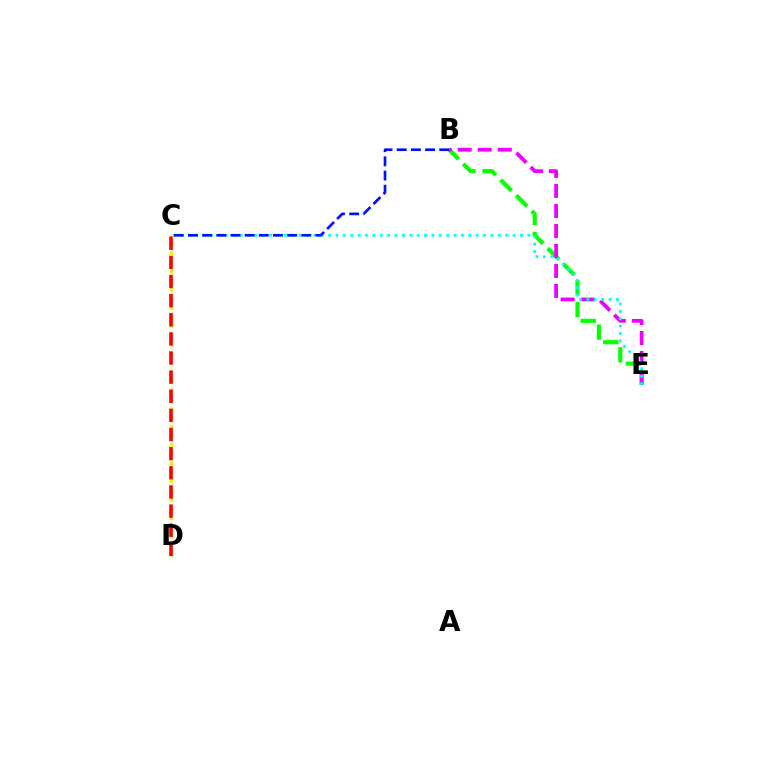{('C', 'D'): [{'color': '#fcf500', 'line_style': 'dotted', 'thickness': 2.48}, {'color': '#ff0000', 'line_style': 'dashed', 'thickness': 2.6}], ('B', 'E'): [{'color': '#08ff00', 'line_style': 'dashed', 'thickness': 2.99}, {'color': '#ee00ff', 'line_style': 'dashed', 'thickness': 2.72}], ('C', 'E'): [{'color': '#00fff6', 'line_style': 'dotted', 'thickness': 2.0}], ('B', 'C'): [{'color': '#0010ff', 'line_style': 'dashed', 'thickness': 1.93}]}